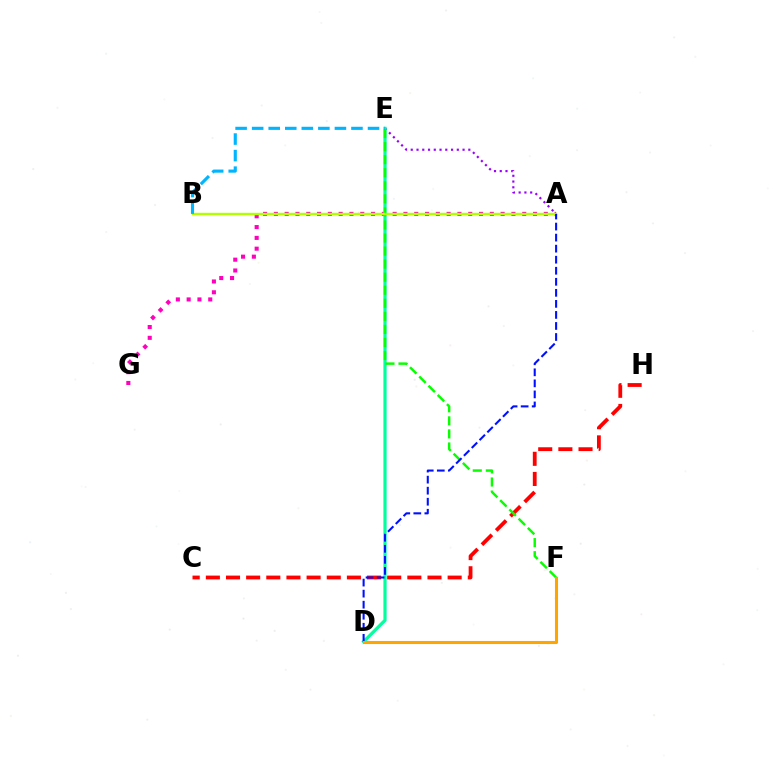{('C', 'H'): [{'color': '#ff0000', 'line_style': 'dashed', 'thickness': 2.74}], ('A', 'G'): [{'color': '#ff00bd', 'line_style': 'dotted', 'thickness': 2.93}], ('A', 'E'): [{'color': '#9b00ff', 'line_style': 'dotted', 'thickness': 1.56}], ('D', 'E'): [{'color': '#00ff9d', 'line_style': 'solid', 'thickness': 2.3}], ('E', 'F'): [{'color': '#08ff00', 'line_style': 'dashed', 'thickness': 1.77}], ('A', 'B'): [{'color': '#b3ff00', 'line_style': 'solid', 'thickness': 1.75}], ('B', 'E'): [{'color': '#00b5ff', 'line_style': 'dashed', 'thickness': 2.25}], ('A', 'D'): [{'color': '#0010ff', 'line_style': 'dashed', 'thickness': 1.5}], ('D', 'F'): [{'color': '#ffa500', 'line_style': 'solid', 'thickness': 2.21}]}